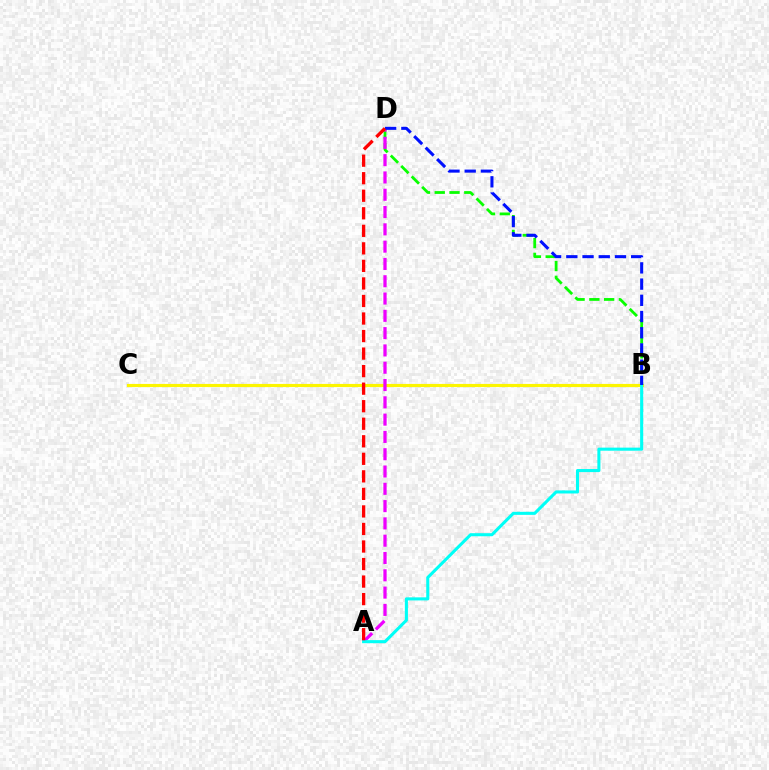{('B', 'C'): [{'color': '#fcf500', 'line_style': 'solid', 'thickness': 2.27}], ('B', 'D'): [{'color': '#08ff00', 'line_style': 'dashed', 'thickness': 2.01}, {'color': '#0010ff', 'line_style': 'dashed', 'thickness': 2.2}], ('A', 'D'): [{'color': '#ee00ff', 'line_style': 'dashed', 'thickness': 2.35}, {'color': '#ff0000', 'line_style': 'dashed', 'thickness': 2.38}], ('A', 'B'): [{'color': '#00fff6', 'line_style': 'solid', 'thickness': 2.21}]}